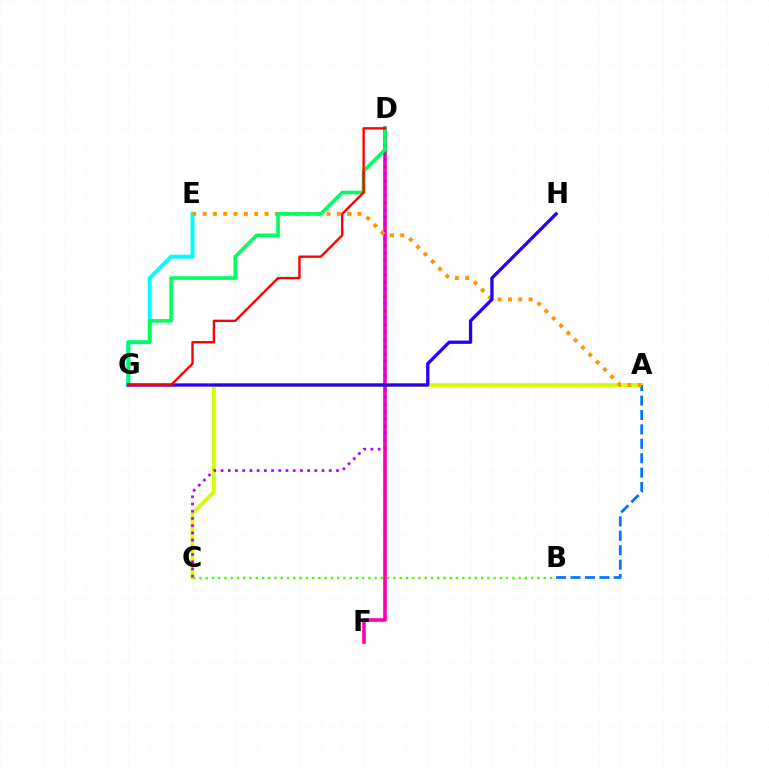{('A', 'C'): [{'color': '#d1ff00', 'line_style': 'solid', 'thickness': 2.7}], ('A', 'B'): [{'color': '#0074ff', 'line_style': 'dashed', 'thickness': 1.96}], ('D', 'F'): [{'color': '#ff00ac', 'line_style': 'solid', 'thickness': 2.6}], ('C', 'D'): [{'color': '#b900ff', 'line_style': 'dotted', 'thickness': 1.96}], ('E', 'G'): [{'color': '#00fff6', 'line_style': 'solid', 'thickness': 2.84}], ('A', 'E'): [{'color': '#ff9400', 'line_style': 'dotted', 'thickness': 2.81}], ('D', 'G'): [{'color': '#00ff5c', 'line_style': 'solid', 'thickness': 2.6}, {'color': '#ff0000', 'line_style': 'solid', 'thickness': 1.71}], ('B', 'C'): [{'color': '#3dff00', 'line_style': 'dotted', 'thickness': 1.7}], ('G', 'H'): [{'color': '#2500ff', 'line_style': 'solid', 'thickness': 2.37}]}